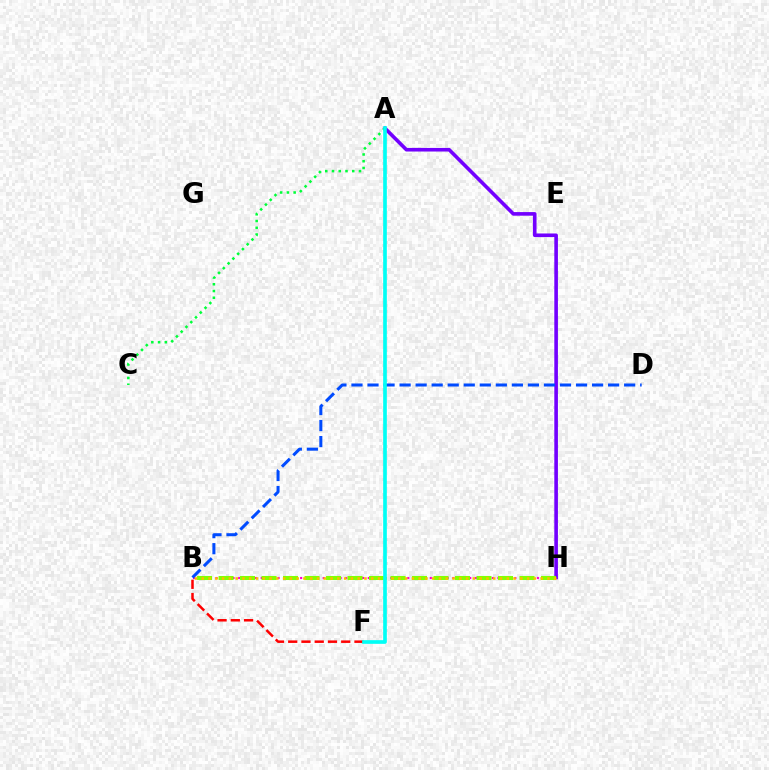{('B', 'F'): [{'color': '#ff0000', 'line_style': 'dashed', 'thickness': 1.8}], ('A', 'H'): [{'color': '#7200ff', 'line_style': 'solid', 'thickness': 2.6}], ('B', 'H'): [{'color': '#ff00cf', 'line_style': 'dotted', 'thickness': 1.53}, {'color': '#84ff00', 'line_style': 'dashed', 'thickness': 2.92}, {'color': '#ffbd00', 'line_style': 'dotted', 'thickness': 1.84}], ('A', 'C'): [{'color': '#00ff39', 'line_style': 'dotted', 'thickness': 1.83}], ('B', 'D'): [{'color': '#004bff', 'line_style': 'dashed', 'thickness': 2.18}], ('A', 'F'): [{'color': '#00fff6', 'line_style': 'solid', 'thickness': 2.64}]}